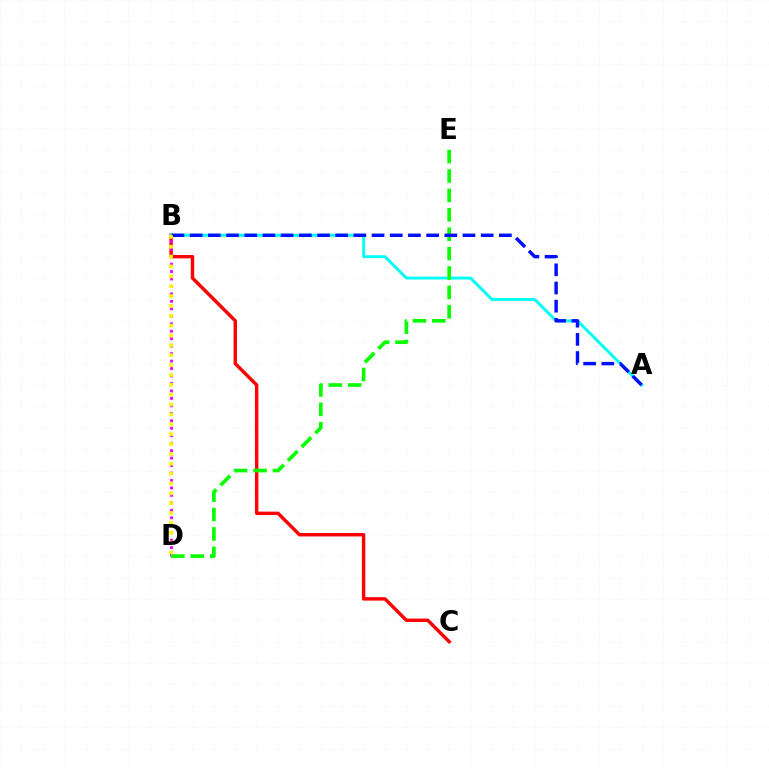{('B', 'C'): [{'color': '#ff0000', 'line_style': 'solid', 'thickness': 2.46}], ('B', 'D'): [{'color': '#ee00ff', 'line_style': 'dotted', 'thickness': 2.03}, {'color': '#fcf500', 'line_style': 'dotted', 'thickness': 2.68}], ('A', 'B'): [{'color': '#00fff6', 'line_style': 'solid', 'thickness': 2.1}, {'color': '#0010ff', 'line_style': 'dashed', 'thickness': 2.47}], ('D', 'E'): [{'color': '#08ff00', 'line_style': 'dashed', 'thickness': 2.63}]}